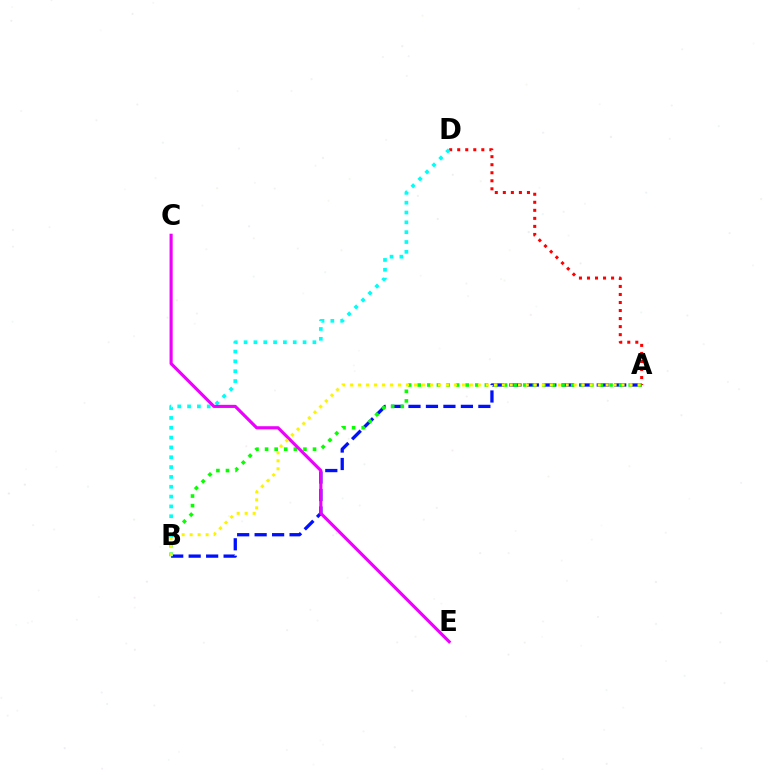{('A', 'D'): [{'color': '#ff0000', 'line_style': 'dotted', 'thickness': 2.18}], ('A', 'B'): [{'color': '#0010ff', 'line_style': 'dashed', 'thickness': 2.37}, {'color': '#08ff00', 'line_style': 'dotted', 'thickness': 2.61}, {'color': '#fcf500', 'line_style': 'dotted', 'thickness': 2.17}], ('B', 'D'): [{'color': '#00fff6', 'line_style': 'dotted', 'thickness': 2.67}], ('C', 'E'): [{'color': '#ee00ff', 'line_style': 'solid', 'thickness': 2.25}]}